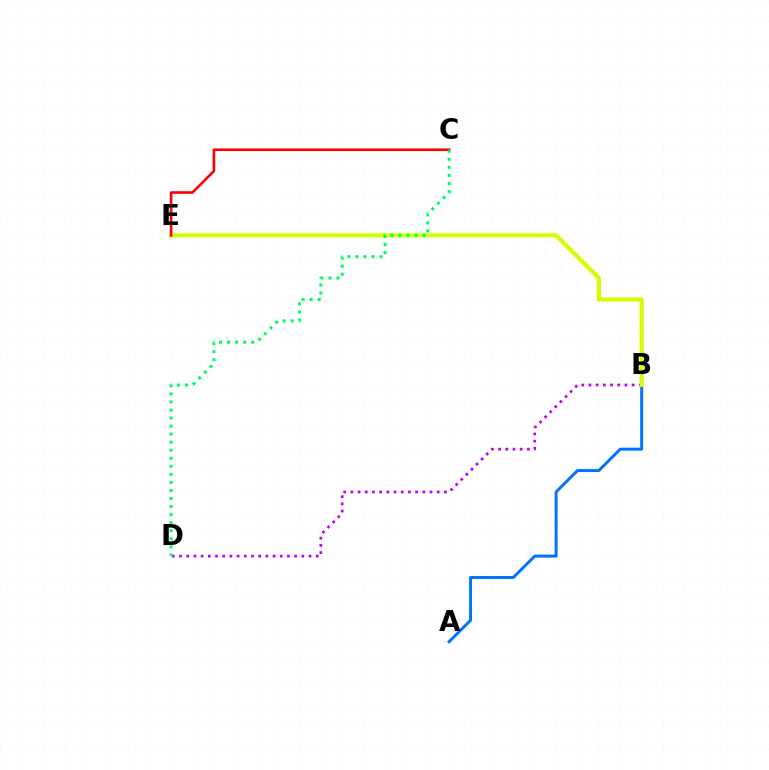{('B', 'D'): [{'color': '#b900ff', 'line_style': 'dotted', 'thickness': 1.95}], ('A', 'B'): [{'color': '#0074ff', 'line_style': 'solid', 'thickness': 2.14}], ('B', 'E'): [{'color': '#d1ff00', 'line_style': 'solid', 'thickness': 2.97}], ('C', 'E'): [{'color': '#ff0000', 'line_style': 'solid', 'thickness': 1.89}], ('C', 'D'): [{'color': '#00ff5c', 'line_style': 'dotted', 'thickness': 2.19}]}